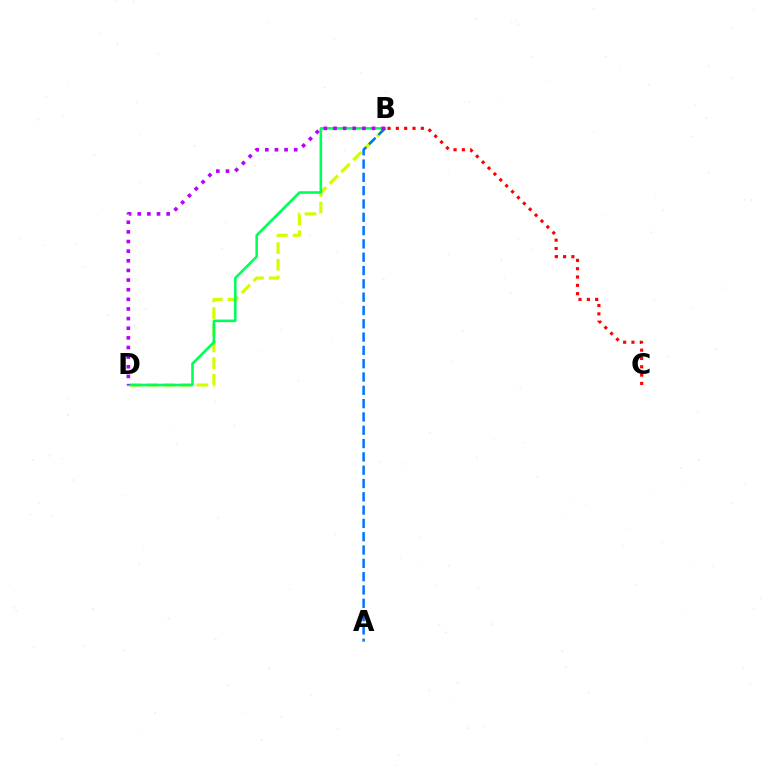{('B', 'D'): [{'color': '#d1ff00', 'line_style': 'dashed', 'thickness': 2.26}, {'color': '#00ff5c', 'line_style': 'solid', 'thickness': 1.87}, {'color': '#b900ff', 'line_style': 'dotted', 'thickness': 2.62}], ('A', 'B'): [{'color': '#0074ff', 'line_style': 'dashed', 'thickness': 1.81}], ('B', 'C'): [{'color': '#ff0000', 'line_style': 'dotted', 'thickness': 2.26}]}